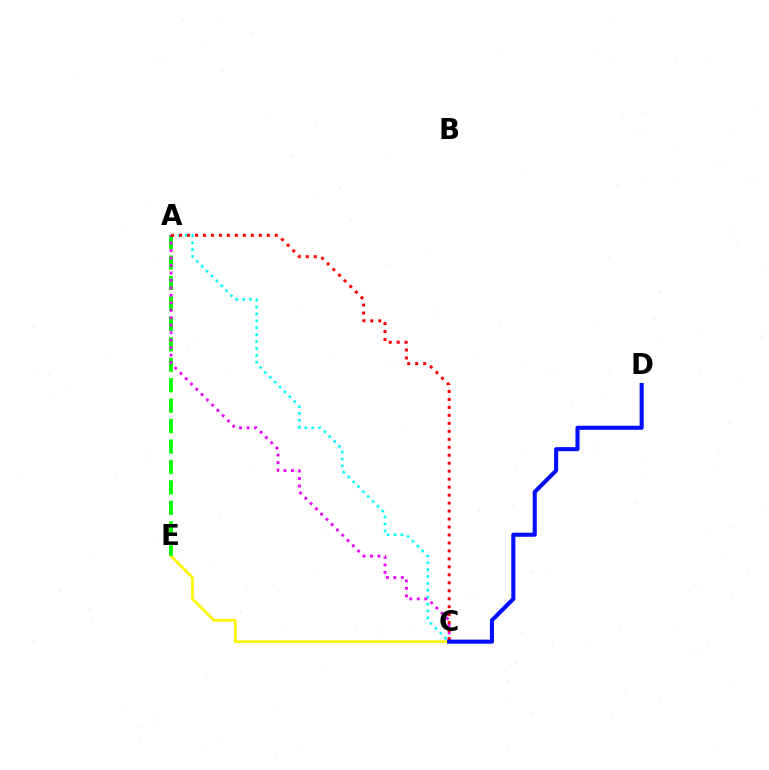{('C', 'E'): [{'color': '#fcf500', 'line_style': 'solid', 'thickness': 1.92}], ('A', 'C'): [{'color': '#00fff6', 'line_style': 'dotted', 'thickness': 1.87}, {'color': '#ee00ff', 'line_style': 'dotted', 'thickness': 2.03}, {'color': '#ff0000', 'line_style': 'dotted', 'thickness': 2.17}], ('A', 'E'): [{'color': '#08ff00', 'line_style': 'dashed', 'thickness': 2.78}], ('C', 'D'): [{'color': '#0010ff', 'line_style': 'solid', 'thickness': 2.94}]}